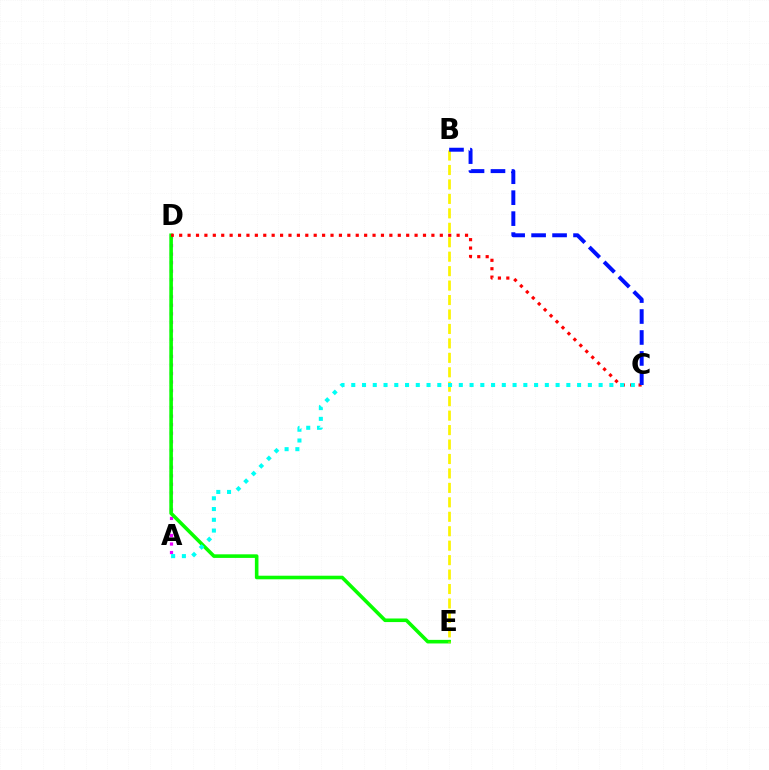{('A', 'D'): [{'color': '#ee00ff', 'line_style': 'dotted', 'thickness': 2.32}], ('D', 'E'): [{'color': '#08ff00', 'line_style': 'solid', 'thickness': 2.58}], ('B', 'E'): [{'color': '#fcf500', 'line_style': 'dashed', 'thickness': 1.96}], ('C', 'D'): [{'color': '#ff0000', 'line_style': 'dotted', 'thickness': 2.28}], ('B', 'C'): [{'color': '#0010ff', 'line_style': 'dashed', 'thickness': 2.85}], ('A', 'C'): [{'color': '#00fff6', 'line_style': 'dotted', 'thickness': 2.92}]}